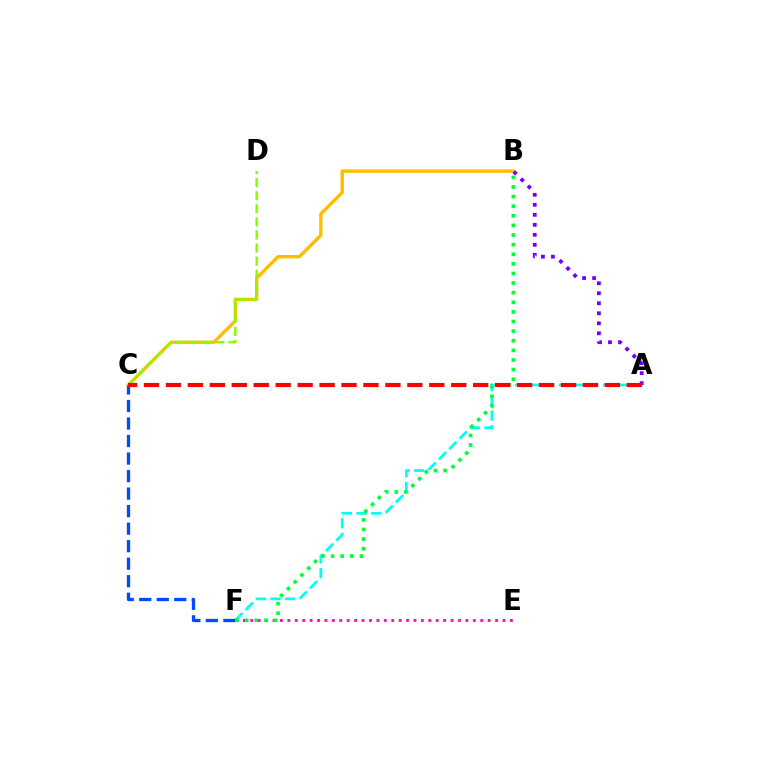{('B', 'C'): [{'color': '#ffbd00', 'line_style': 'solid', 'thickness': 2.43}], ('E', 'F'): [{'color': '#ff00cf', 'line_style': 'dotted', 'thickness': 2.02}], ('A', 'F'): [{'color': '#00fff6', 'line_style': 'dashed', 'thickness': 1.99}], ('C', 'F'): [{'color': '#004bff', 'line_style': 'dashed', 'thickness': 2.38}], ('A', 'B'): [{'color': '#7200ff', 'line_style': 'dotted', 'thickness': 2.72}], ('B', 'F'): [{'color': '#00ff39', 'line_style': 'dotted', 'thickness': 2.61}], ('C', 'D'): [{'color': '#84ff00', 'line_style': 'dashed', 'thickness': 1.78}], ('A', 'C'): [{'color': '#ff0000', 'line_style': 'dashed', 'thickness': 2.98}]}